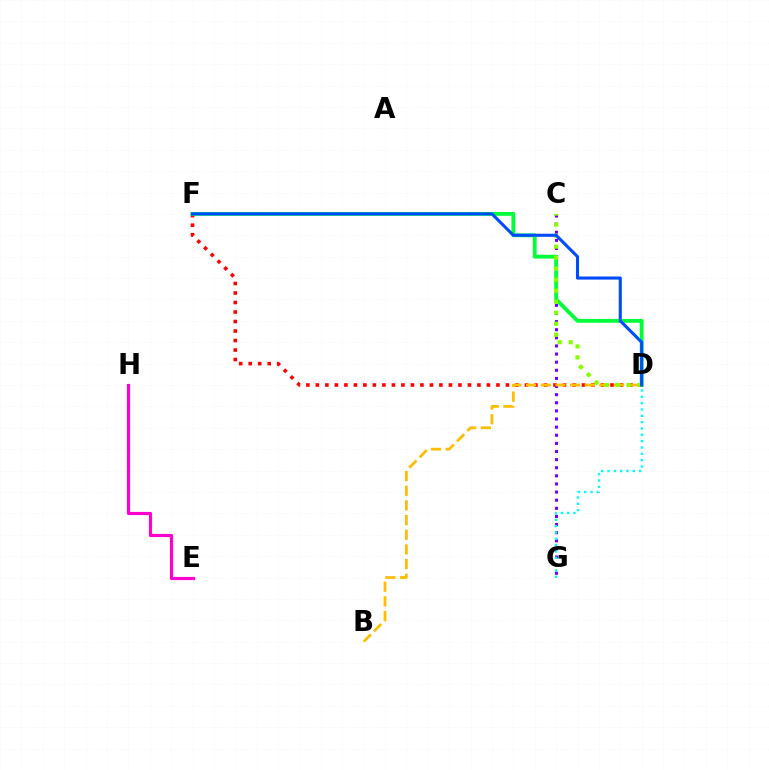{('D', 'F'): [{'color': '#ff0000', 'line_style': 'dotted', 'thickness': 2.58}, {'color': '#00ff39', 'line_style': 'solid', 'thickness': 2.76}, {'color': '#004bff', 'line_style': 'solid', 'thickness': 2.22}], ('C', 'G'): [{'color': '#7200ff', 'line_style': 'dotted', 'thickness': 2.21}], ('D', 'G'): [{'color': '#00fff6', 'line_style': 'dotted', 'thickness': 1.72}], ('E', 'H'): [{'color': '#ff00cf', 'line_style': 'solid', 'thickness': 2.27}], ('B', 'D'): [{'color': '#ffbd00', 'line_style': 'dashed', 'thickness': 1.99}], ('C', 'D'): [{'color': '#84ff00', 'line_style': 'dotted', 'thickness': 2.99}]}